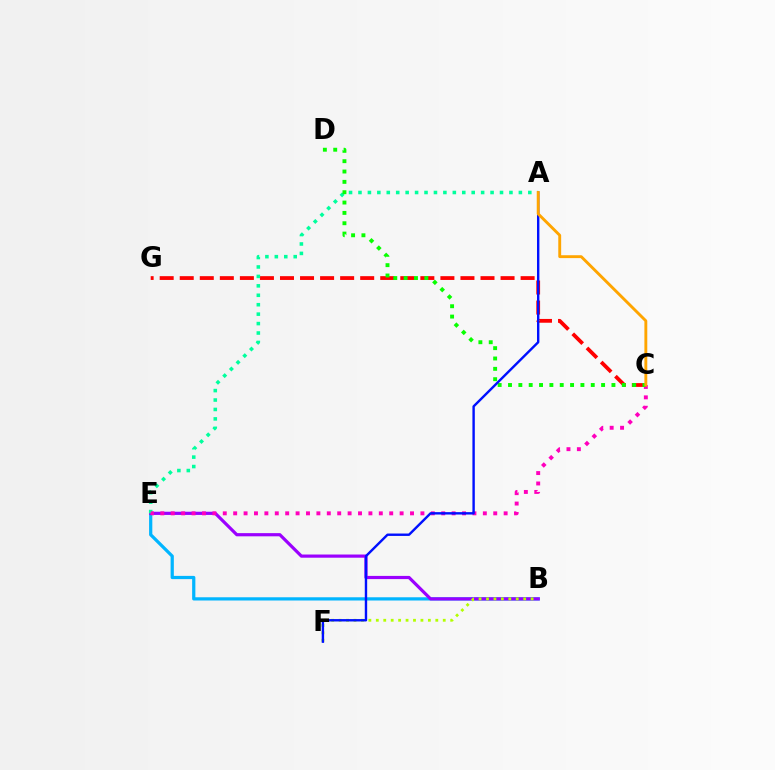{('B', 'E'): [{'color': '#00b5ff', 'line_style': 'solid', 'thickness': 2.32}, {'color': '#9b00ff', 'line_style': 'solid', 'thickness': 2.29}], ('C', 'G'): [{'color': '#ff0000', 'line_style': 'dashed', 'thickness': 2.72}], ('A', 'E'): [{'color': '#00ff9d', 'line_style': 'dotted', 'thickness': 2.56}], ('B', 'F'): [{'color': '#b3ff00', 'line_style': 'dotted', 'thickness': 2.02}], ('C', 'E'): [{'color': '#ff00bd', 'line_style': 'dotted', 'thickness': 2.83}], ('C', 'D'): [{'color': '#08ff00', 'line_style': 'dotted', 'thickness': 2.81}], ('A', 'F'): [{'color': '#0010ff', 'line_style': 'solid', 'thickness': 1.73}], ('A', 'C'): [{'color': '#ffa500', 'line_style': 'solid', 'thickness': 2.07}]}